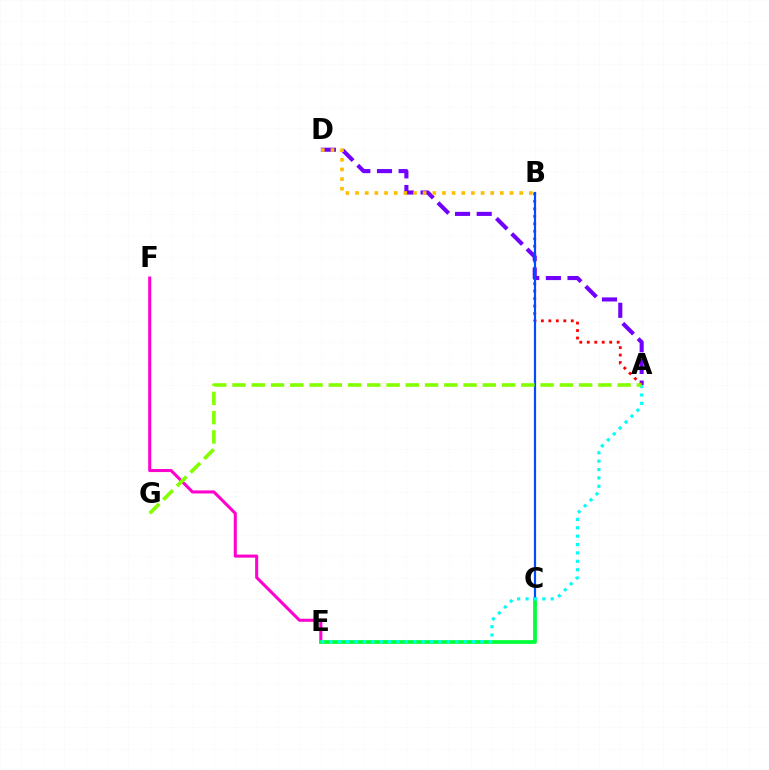{('E', 'F'): [{'color': '#ff00cf', 'line_style': 'solid', 'thickness': 2.19}], ('C', 'E'): [{'color': '#00ff39', 'line_style': 'solid', 'thickness': 2.69}], ('A', 'D'): [{'color': '#7200ff', 'line_style': 'dashed', 'thickness': 2.94}], ('A', 'B'): [{'color': '#ff0000', 'line_style': 'dotted', 'thickness': 2.03}], ('B', 'D'): [{'color': '#ffbd00', 'line_style': 'dotted', 'thickness': 2.62}], ('B', 'C'): [{'color': '#004bff', 'line_style': 'solid', 'thickness': 1.59}], ('A', 'E'): [{'color': '#00fff6', 'line_style': 'dotted', 'thickness': 2.28}], ('A', 'G'): [{'color': '#84ff00', 'line_style': 'dashed', 'thickness': 2.62}]}